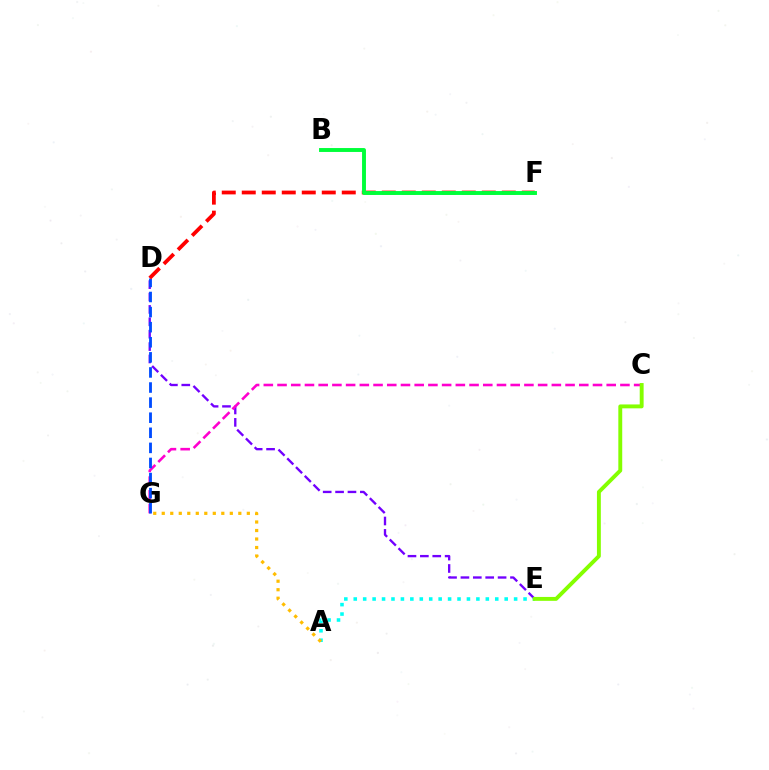{('D', 'E'): [{'color': '#7200ff', 'line_style': 'dashed', 'thickness': 1.68}], ('C', 'G'): [{'color': '#ff00cf', 'line_style': 'dashed', 'thickness': 1.86}], ('D', 'G'): [{'color': '#004bff', 'line_style': 'dashed', 'thickness': 2.05}], ('A', 'E'): [{'color': '#00fff6', 'line_style': 'dotted', 'thickness': 2.56}], ('D', 'F'): [{'color': '#ff0000', 'line_style': 'dashed', 'thickness': 2.72}], ('C', 'E'): [{'color': '#84ff00', 'line_style': 'solid', 'thickness': 2.81}], ('B', 'F'): [{'color': '#00ff39', 'line_style': 'solid', 'thickness': 2.81}], ('A', 'G'): [{'color': '#ffbd00', 'line_style': 'dotted', 'thickness': 2.31}]}